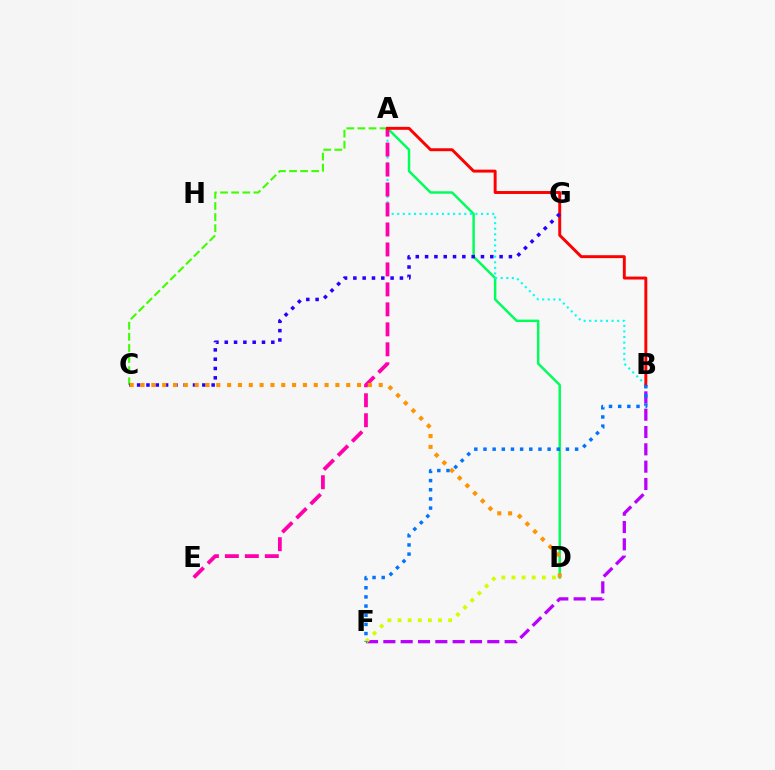{('B', 'F'): [{'color': '#b900ff', 'line_style': 'dashed', 'thickness': 2.35}, {'color': '#0074ff', 'line_style': 'dotted', 'thickness': 2.49}], ('A', 'D'): [{'color': '#00ff5c', 'line_style': 'solid', 'thickness': 1.78}], ('A', 'C'): [{'color': '#3dff00', 'line_style': 'dashed', 'thickness': 1.51}], ('D', 'F'): [{'color': '#d1ff00', 'line_style': 'dotted', 'thickness': 2.75}], ('A', 'B'): [{'color': '#00fff6', 'line_style': 'dotted', 'thickness': 1.52}, {'color': '#ff0000', 'line_style': 'solid', 'thickness': 2.12}], ('A', 'E'): [{'color': '#ff00ac', 'line_style': 'dashed', 'thickness': 2.71}], ('C', 'G'): [{'color': '#2500ff', 'line_style': 'dotted', 'thickness': 2.53}], ('C', 'D'): [{'color': '#ff9400', 'line_style': 'dotted', 'thickness': 2.94}]}